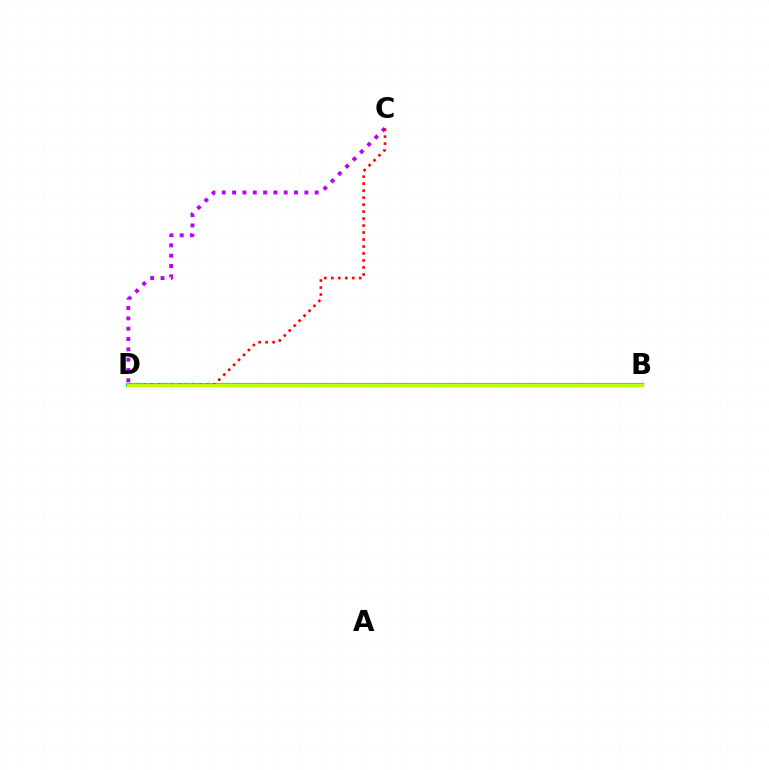{('B', 'D'): [{'color': '#0074ff', 'line_style': 'dotted', 'thickness': 2.57}, {'color': '#00ff5c', 'line_style': 'solid', 'thickness': 2.98}, {'color': '#d1ff00', 'line_style': 'solid', 'thickness': 2.0}], ('C', 'D'): [{'color': '#b900ff', 'line_style': 'dotted', 'thickness': 2.81}, {'color': '#ff0000', 'line_style': 'dotted', 'thickness': 1.9}]}